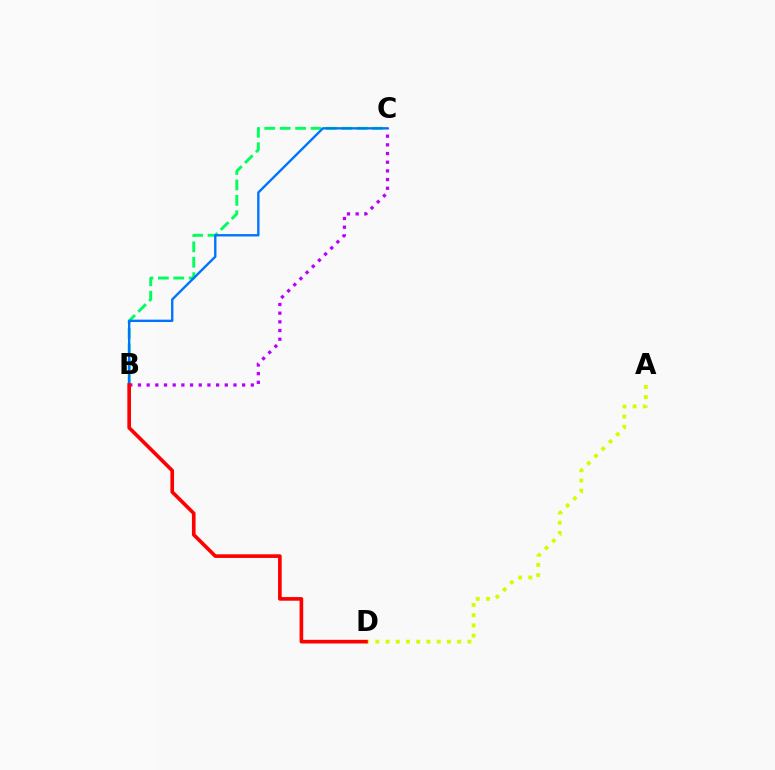{('A', 'D'): [{'color': '#d1ff00', 'line_style': 'dotted', 'thickness': 2.78}], ('B', 'C'): [{'color': '#b900ff', 'line_style': 'dotted', 'thickness': 2.36}, {'color': '#00ff5c', 'line_style': 'dashed', 'thickness': 2.09}, {'color': '#0074ff', 'line_style': 'solid', 'thickness': 1.7}], ('B', 'D'): [{'color': '#ff0000', 'line_style': 'solid', 'thickness': 2.62}]}